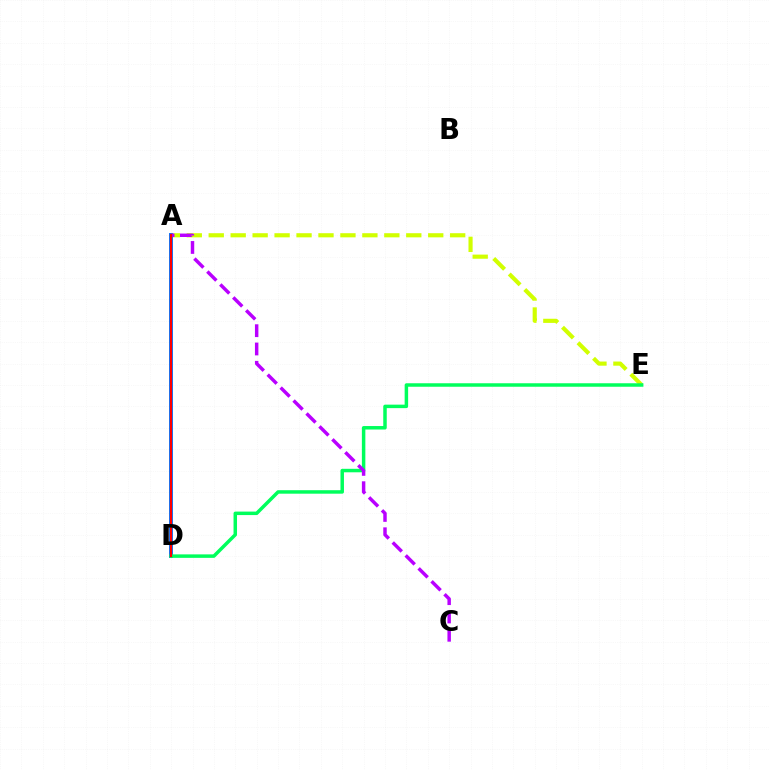{('A', 'E'): [{'color': '#d1ff00', 'line_style': 'dashed', 'thickness': 2.98}], ('A', 'D'): [{'color': '#0074ff', 'line_style': 'solid', 'thickness': 2.81}, {'color': '#ff0000', 'line_style': 'solid', 'thickness': 1.58}], ('D', 'E'): [{'color': '#00ff5c', 'line_style': 'solid', 'thickness': 2.51}], ('A', 'C'): [{'color': '#b900ff', 'line_style': 'dashed', 'thickness': 2.49}]}